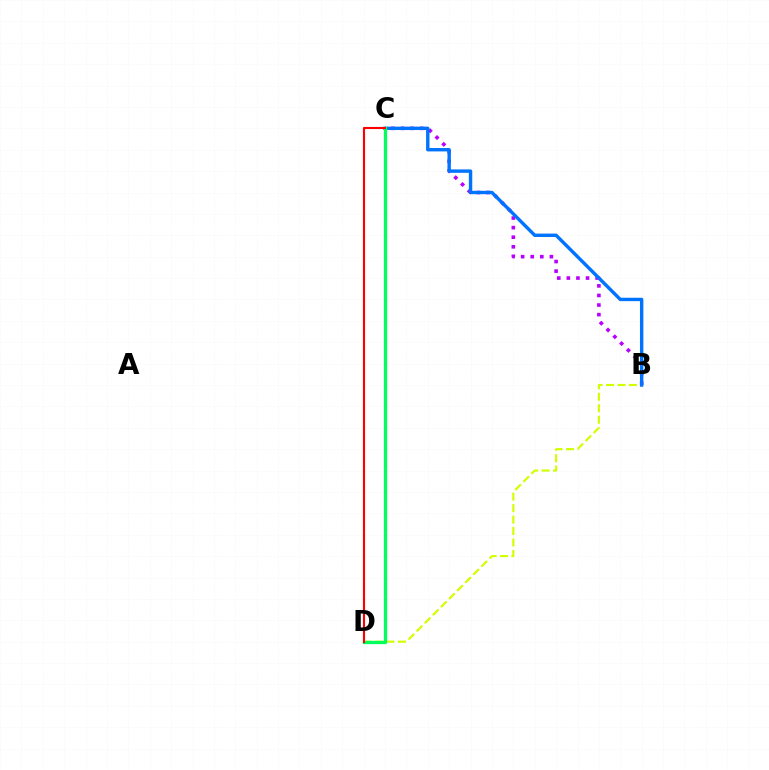{('B', 'D'): [{'color': '#d1ff00', 'line_style': 'dashed', 'thickness': 1.56}], ('B', 'C'): [{'color': '#b900ff', 'line_style': 'dotted', 'thickness': 2.6}, {'color': '#0074ff', 'line_style': 'solid', 'thickness': 2.45}], ('C', 'D'): [{'color': '#00ff5c', 'line_style': 'solid', 'thickness': 2.35}, {'color': '#ff0000', 'line_style': 'solid', 'thickness': 1.53}]}